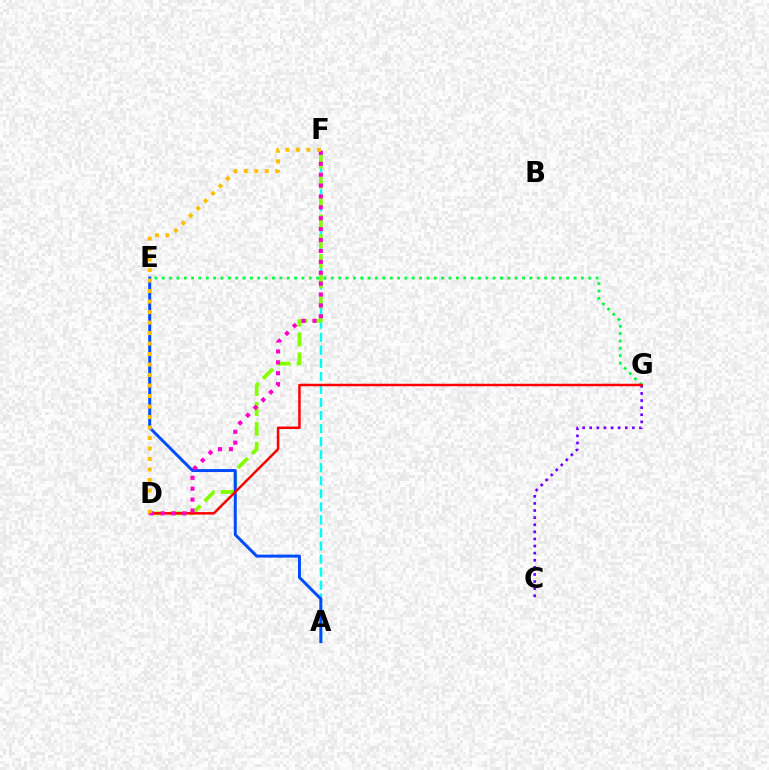{('A', 'F'): [{'color': '#00fff6', 'line_style': 'dashed', 'thickness': 1.77}], ('D', 'F'): [{'color': '#84ff00', 'line_style': 'dashed', 'thickness': 2.71}, {'color': '#ff00cf', 'line_style': 'dotted', 'thickness': 2.96}, {'color': '#ffbd00', 'line_style': 'dotted', 'thickness': 2.85}], ('A', 'E'): [{'color': '#004bff', 'line_style': 'solid', 'thickness': 2.14}], ('C', 'G'): [{'color': '#7200ff', 'line_style': 'dotted', 'thickness': 1.93}], ('E', 'G'): [{'color': '#00ff39', 'line_style': 'dotted', 'thickness': 2.0}], ('D', 'G'): [{'color': '#ff0000', 'line_style': 'solid', 'thickness': 1.8}]}